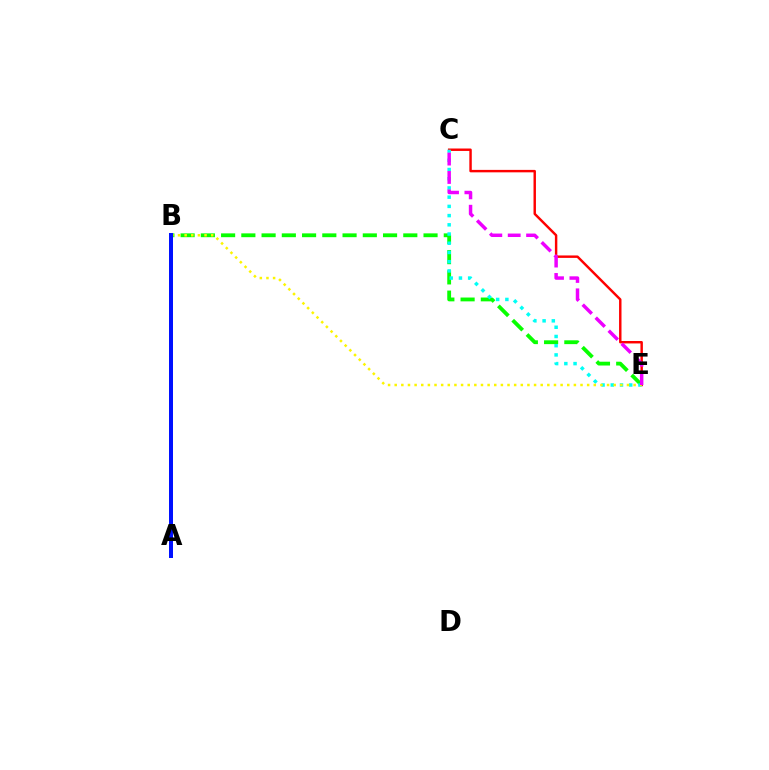{('C', 'E'): [{'color': '#ff0000', 'line_style': 'solid', 'thickness': 1.76}, {'color': '#00fff6', 'line_style': 'dotted', 'thickness': 2.5}, {'color': '#ee00ff', 'line_style': 'dashed', 'thickness': 2.5}], ('B', 'E'): [{'color': '#08ff00', 'line_style': 'dashed', 'thickness': 2.75}, {'color': '#fcf500', 'line_style': 'dotted', 'thickness': 1.8}], ('A', 'B'): [{'color': '#0010ff', 'line_style': 'solid', 'thickness': 2.87}]}